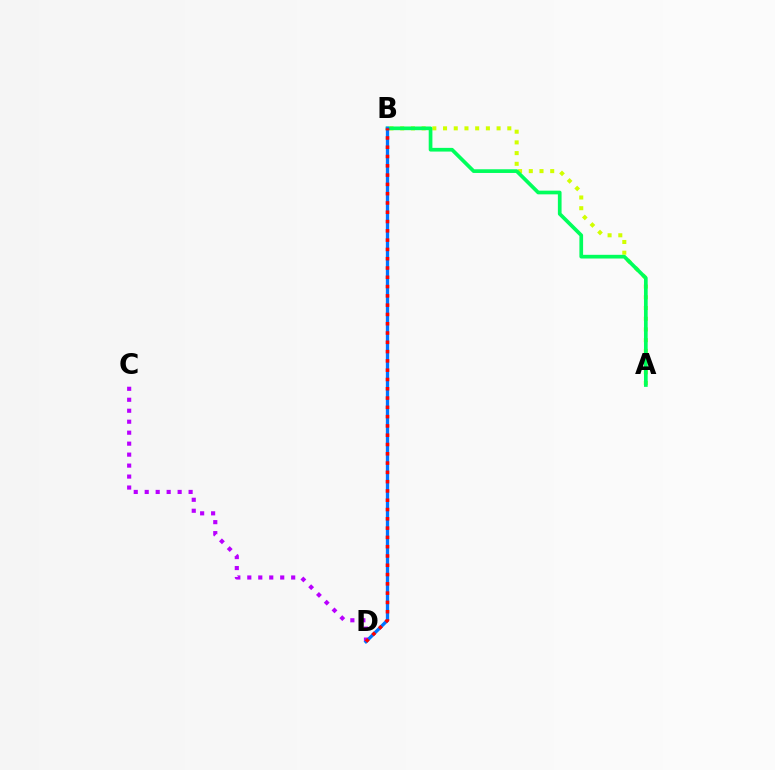{('C', 'D'): [{'color': '#b900ff', 'line_style': 'dotted', 'thickness': 2.98}], ('A', 'B'): [{'color': '#d1ff00', 'line_style': 'dotted', 'thickness': 2.91}, {'color': '#00ff5c', 'line_style': 'solid', 'thickness': 2.66}], ('B', 'D'): [{'color': '#0074ff', 'line_style': 'solid', 'thickness': 2.37}, {'color': '#ff0000', 'line_style': 'dotted', 'thickness': 2.52}]}